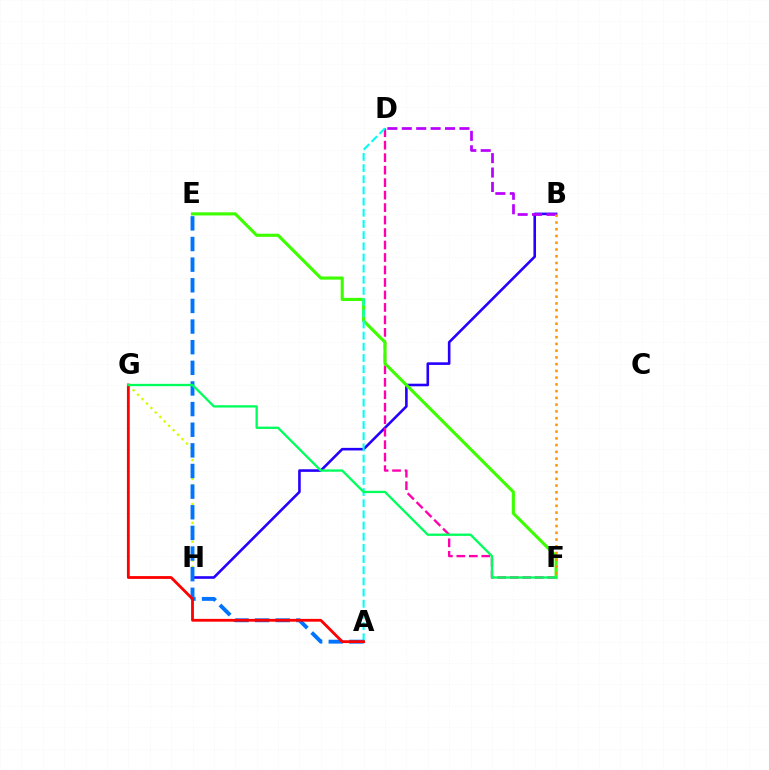{('G', 'H'): [{'color': '#d1ff00', 'line_style': 'dotted', 'thickness': 1.71}], ('B', 'H'): [{'color': '#2500ff', 'line_style': 'solid', 'thickness': 1.87}], ('D', 'F'): [{'color': '#ff00ac', 'line_style': 'dashed', 'thickness': 1.7}], ('B', 'D'): [{'color': '#b900ff', 'line_style': 'dashed', 'thickness': 1.96}], ('E', 'F'): [{'color': '#3dff00', 'line_style': 'solid', 'thickness': 2.26}], ('A', 'D'): [{'color': '#00fff6', 'line_style': 'dashed', 'thickness': 1.52}], ('A', 'E'): [{'color': '#0074ff', 'line_style': 'dashed', 'thickness': 2.8}], ('A', 'G'): [{'color': '#ff0000', 'line_style': 'solid', 'thickness': 2.02}], ('B', 'F'): [{'color': '#ff9400', 'line_style': 'dotted', 'thickness': 1.83}], ('F', 'G'): [{'color': '#00ff5c', 'line_style': 'solid', 'thickness': 1.67}]}